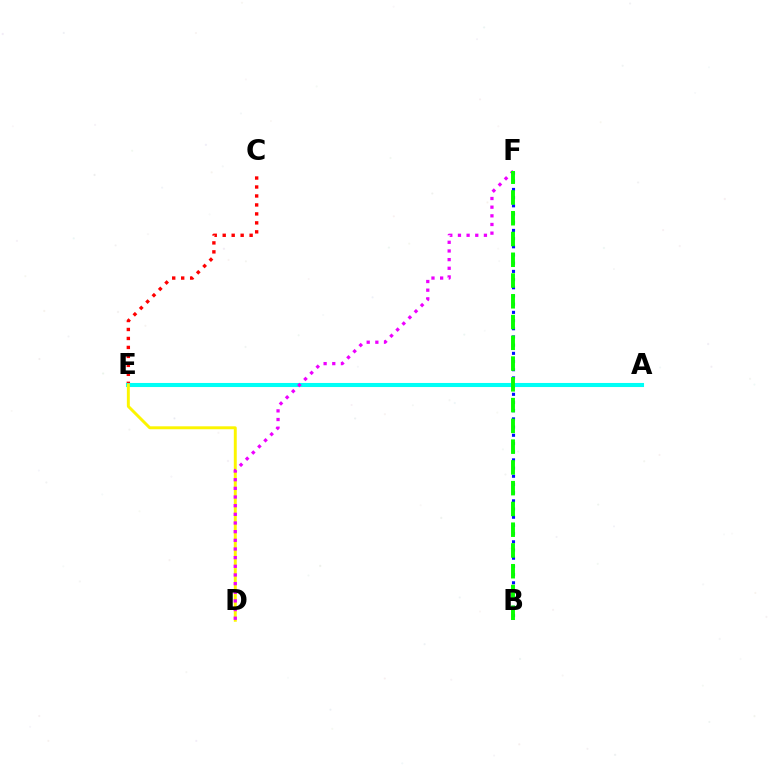{('B', 'F'): [{'color': '#0010ff', 'line_style': 'dotted', 'thickness': 2.23}, {'color': '#08ff00', 'line_style': 'dashed', 'thickness': 2.82}], ('C', 'E'): [{'color': '#ff0000', 'line_style': 'dotted', 'thickness': 2.44}], ('A', 'E'): [{'color': '#00fff6', 'line_style': 'solid', 'thickness': 2.93}], ('D', 'E'): [{'color': '#fcf500', 'line_style': 'solid', 'thickness': 2.11}], ('D', 'F'): [{'color': '#ee00ff', 'line_style': 'dotted', 'thickness': 2.35}]}